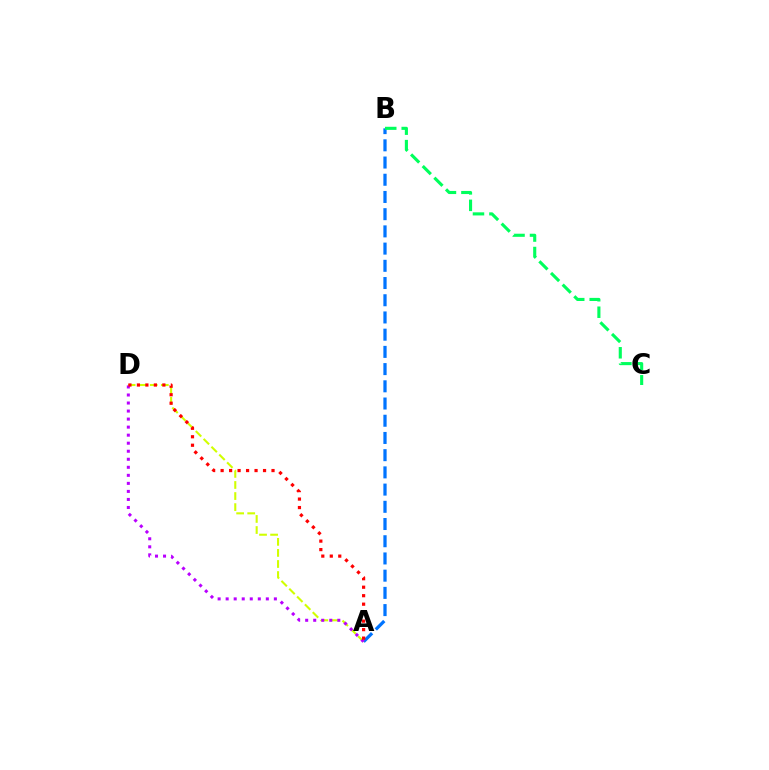{('A', 'B'): [{'color': '#0074ff', 'line_style': 'dashed', 'thickness': 2.34}], ('A', 'D'): [{'color': '#d1ff00', 'line_style': 'dashed', 'thickness': 1.5}, {'color': '#b900ff', 'line_style': 'dotted', 'thickness': 2.18}, {'color': '#ff0000', 'line_style': 'dotted', 'thickness': 2.3}], ('B', 'C'): [{'color': '#00ff5c', 'line_style': 'dashed', 'thickness': 2.24}]}